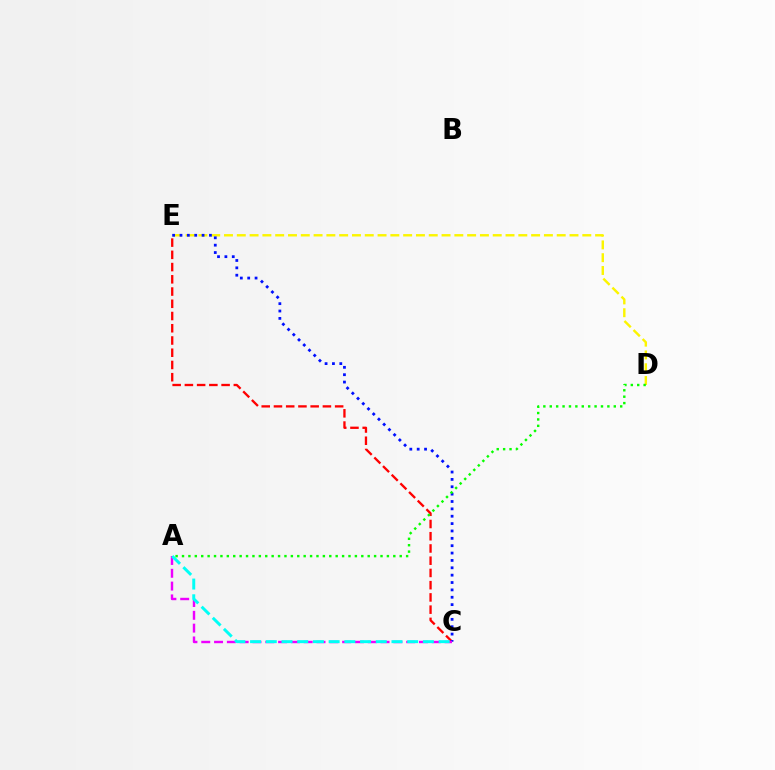{('C', 'E'): [{'color': '#ff0000', 'line_style': 'dashed', 'thickness': 1.66}, {'color': '#0010ff', 'line_style': 'dotted', 'thickness': 2.0}], ('D', 'E'): [{'color': '#fcf500', 'line_style': 'dashed', 'thickness': 1.74}], ('A', 'C'): [{'color': '#ee00ff', 'line_style': 'dashed', 'thickness': 1.74}, {'color': '#00fff6', 'line_style': 'dashed', 'thickness': 2.13}], ('A', 'D'): [{'color': '#08ff00', 'line_style': 'dotted', 'thickness': 1.74}]}